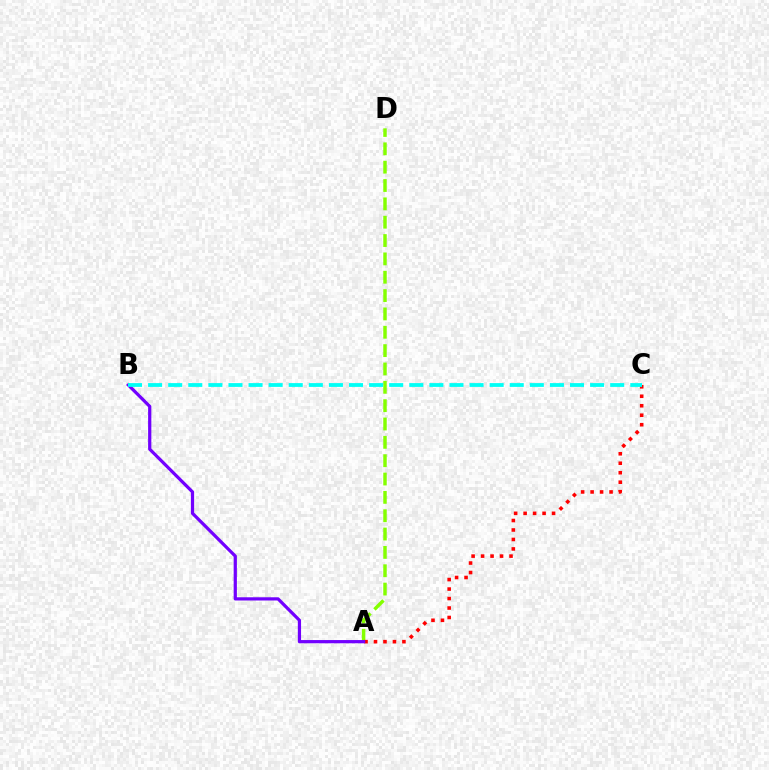{('A', 'D'): [{'color': '#84ff00', 'line_style': 'dashed', 'thickness': 2.49}], ('A', 'C'): [{'color': '#ff0000', 'line_style': 'dotted', 'thickness': 2.58}], ('A', 'B'): [{'color': '#7200ff', 'line_style': 'solid', 'thickness': 2.32}], ('B', 'C'): [{'color': '#00fff6', 'line_style': 'dashed', 'thickness': 2.73}]}